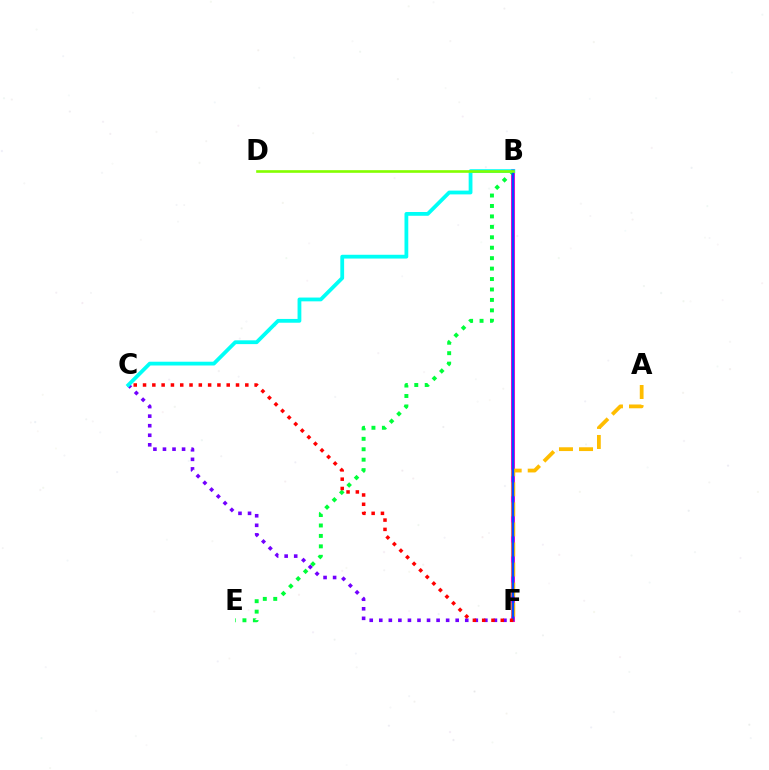{('B', 'F'): [{'color': '#ff00cf', 'line_style': 'solid', 'thickness': 2.9}, {'color': '#004bff', 'line_style': 'solid', 'thickness': 1.68}], ('B', 'E'): [{'color': '#00ff39', 'line_style': 'dotted', 'thickness': 2.84}], ('C', 'F'): [{'color': '#7200ff', 'line_style': 'dotted', 'thickness': 2.6}, {'color': '#ff0000', 'line_style': 'dotted', 'thickness': 2.53}], ('B', 'C'): [{'color': '#00fff6', 'line_style': 'solid', 'thickness': 2.73}], ('A', 'F'): [{'color': '#ffbd00', 'line_style': 'dashed', 'thickness': 2.72}], ('B', 'D'): [{'color': '#84ff00', 'line_style': 'solid', 'thickness': 1.9}]}